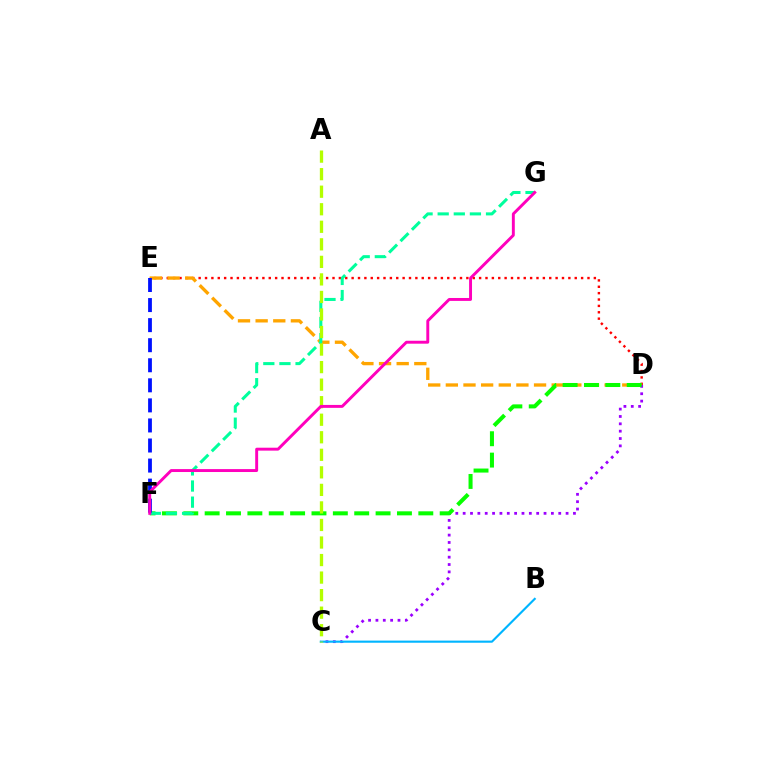{('D', 'E'): [{'color': '#ff0000', 'line_style': 'dotted', 'thickness': 1.73}, {'color': '#ffa500', 'line_style': 'dashed', 'thickness': 2.4}], ('C', 'D'): [{'color': '#9b00ff', 'line_style': 'dotted', 'thickness': 2.0}], ('D', 'F'): [{'color': '#08ff00', 'line_style': 'dashed', 'thickness': 2.9}], ('F', 'G'): [{'color': '#00ff9d', 'line_style': 'dashed', 'thickness': 2.19}, {'color': '#ff00bd', 'line_style': 'solid', 'thickness': 2.1}], ('B', 'C'): [{'color': '#00b5ff', 'line_style': 'solid', 'thickness': 1.54}], ('A', 'C'): [{'color': '#b3ff00', 'line_style': 'dashed', 'thickness': 2.38}], ('E', 'F'): [{'color': '#0010ff', 'line_style': 'dashed', 'thickness': 2.73}]}